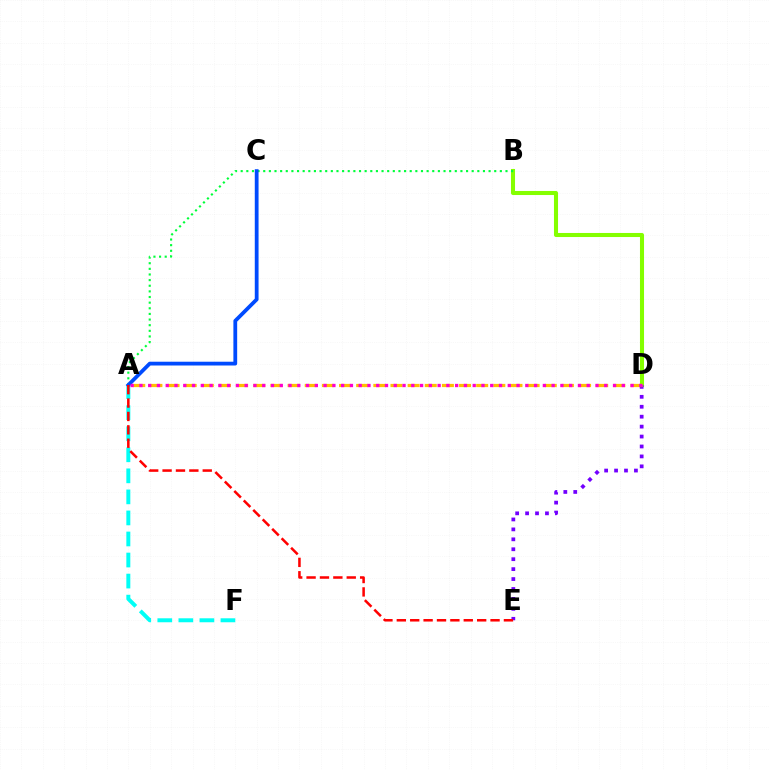{('A', 'F'): [{'color': '#00fff6', 'line_style': 'dashed', 'thickness': 2.86}], ('B', 'D'): [{'color': '#84ff00', 'line_style': 'solid', 'thickness': 2.93}], ('D', 'E'): [{'color': '#7200ff', 'line_style': 'dotted', 'thickness': 2.7}], ('A', 'B'): [{'color': '#00ff39', 'line_style': 'dotted', 'thickness': 1.53}], ('A', 'C'): [{'color': '#004bff', 'line_style': 'solid', 'thickness': 2.72}], ('A', 'D'): [{'color': '#ffbd00', 'line_style': 'dashed', 'thickness': 2.33}, {'color': '#ff00cf', 'line_style': 'dotted', 'thickness': 2.38}], ('A', 'E'): [{'color': '#ff0000', 'line_style': 'dashed', 'thickness': 1.82}]}